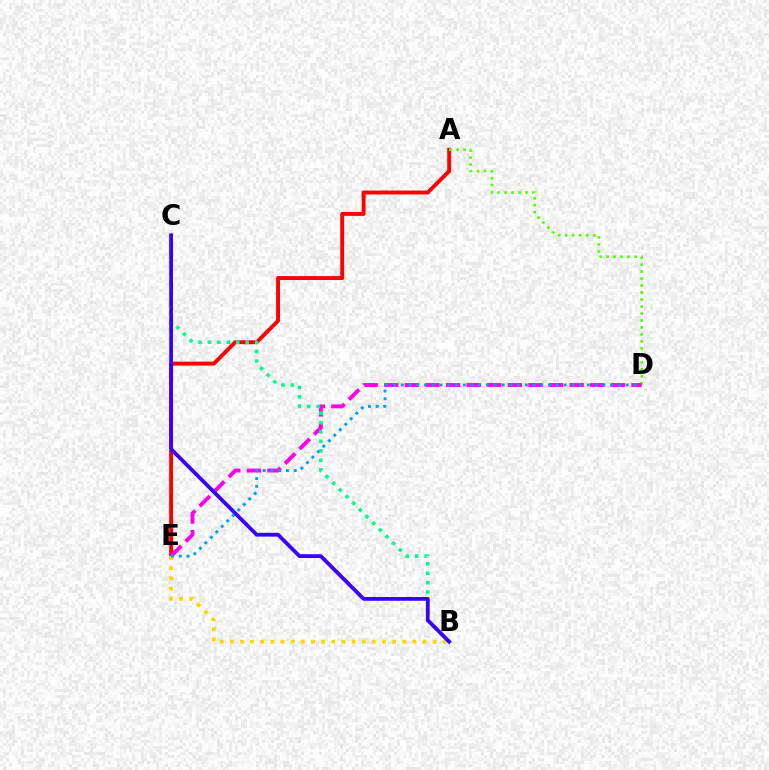{('A', 'E'): [{'color': '#ff0000', 'line_style': 'solid', 'thickness': 2.81}], ('A', 'D'): [{'color': '#4fff00', 'line_style': 'dotted', 'thickness': 1.9}], ('B', 'E'): [{'color': '#ffd500', 'line_style': 'dotted', 'thickness': 2.76}], ('D', 'E'): [{'color': '#ff00ed', 'line_style': 'dashed', 'thickness': 2.8}, {'color': '#009eff', 'line_style': 'dotted', 'thickness': 2.11}], ('B', 'C'): [{'color': '#00ff86', 'line_style': 'dotted', 'thickness': 2.56}, {'color': '#3700ff', 'line_style': 'solid', 'thickness': 2.72}]}